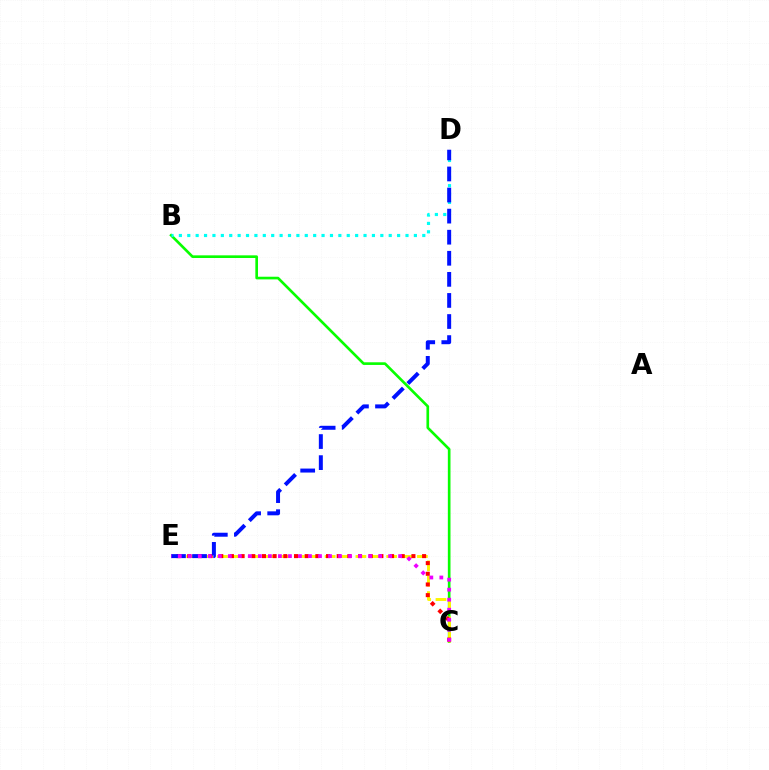{('B', 'C'): [{'color': '#08ff00', 'line_style': 'solid', 'thickness': 1.91}], ('C', 'E'): [{'color': '#fcf500', 'line_style': 'dashed', 'thickness': 2.09}, {'color': '#ff0000', 'line_style': 'dotted', 'thickness': 2.9}, {'color': '#ee00ff', 'line_style': 'dotted', 'thickness': 2.72}], ('B', 'D'): [{'color': '#00fff6', 'line_style': 'dotted', 'thickness': 2.28}], ('D', 'E'): [{'color': '#0010ff', 'line_style': 'dashed', 'thickness': 2.86}]}